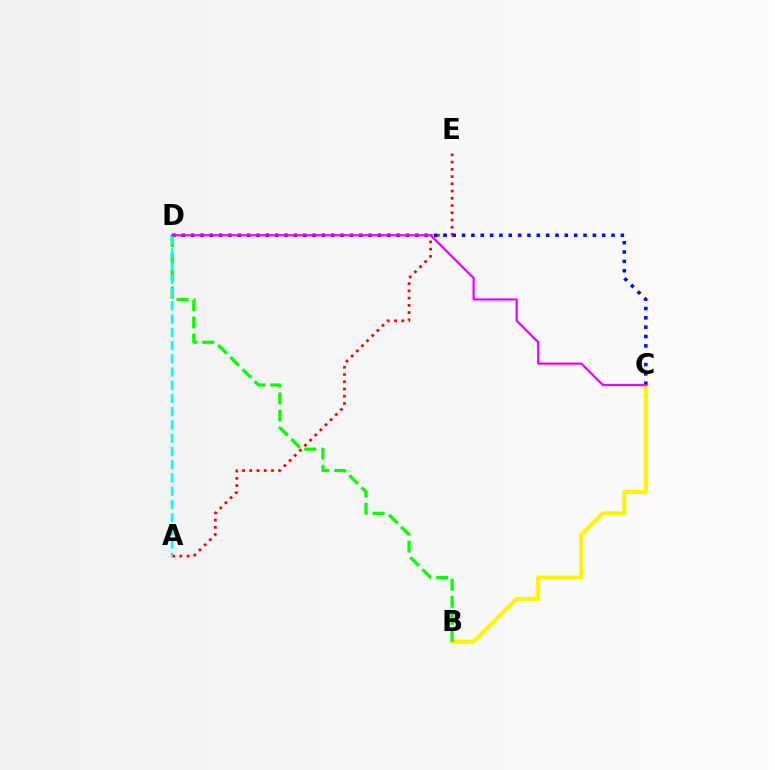{('A', 'E'): [{'color': '#ff0000', 'line_style': 'dotted', 'thickness': 1.97}], ('B', 'C'): [{'color': '#fcf500', 'line_style': 'solid', 'thickness': 2.91}], ('C', 'D'): [{'color': '#0010ff', 'line_style': 'dotted', 'thickness': 2.54}, {'color': '#ee00ff', 'line_style': 'solid', 'thickness': 1.59}], ('B', 'D'): [{'color': '#08ff00', 'line_style': 'dashed', 'thickness': 2.33}], ('A', 'D'): [{'color': '#00fff6', 'line_style': 'dashed', 'thickness': 1.8}]}